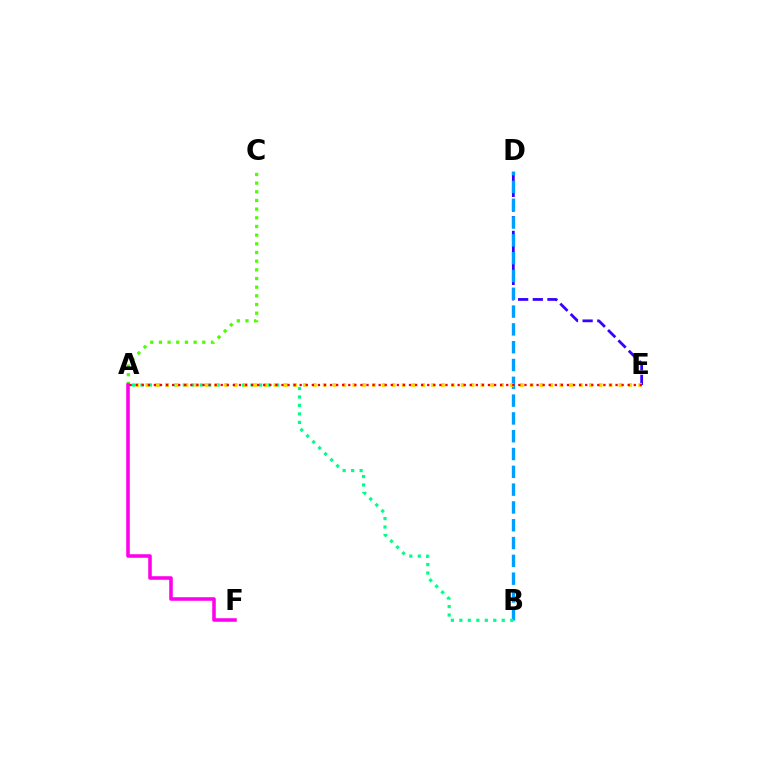{('A', 'C'): [{'color': '#4fff00', 'line_style': 'dotted', 'thickness': 2.36}], ('D', 'E'): [{'color': '#3700ff', 'line_style': 'dashed', 'thickness': 1.99}], ('B', 'D'): [{'color': '#009eff', 'line_style': 'dashed', 'thickness': 2.42}], ('A', 'B'): [{'color': '#00ff86', 'line_style': 'dotted', 'thickness': 2.3}], ('A', 'E'): [{'color': '#ffd500', 'line_style': 'dotted', 'thickness': 2.68}, {'color': '#ff0000', 'line_style': 'dotted', 'thickness': 1.65}], ('A', 'F'): [{'color': '#ff00ed', 'line_style': 'solid', 'thickness': 2.55}]}